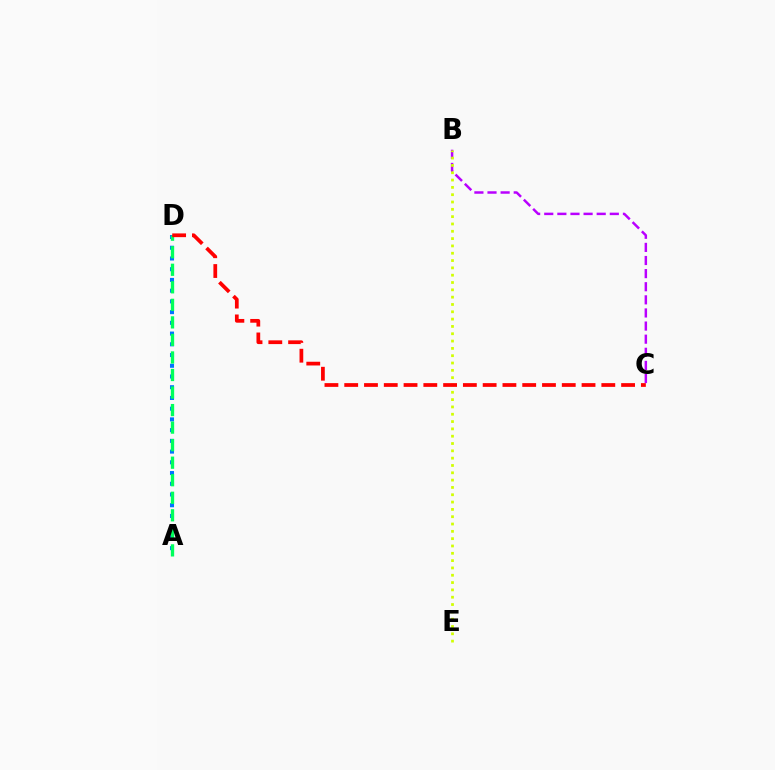{('A', 'D'): [{'color': '#0074ff', 'line_style': 'dotted', 'thickness': 2.91}, {'color': '#00ff5c', 'line_style': 'dashed', 'thickness': 2.38}], ('B', 'C'): [{'color': '#b900ff', 'line_style': 'dashed', 'thickness': 1.78}], ('B', 'E'): [{'color': '#d1ff00', 'line_style': 'dotted', 'thickness': 1.99}], ('C', 'D'): [{'color': '#ff0000', 'line_style': 'dashed', 'thickness': 2.69}]}